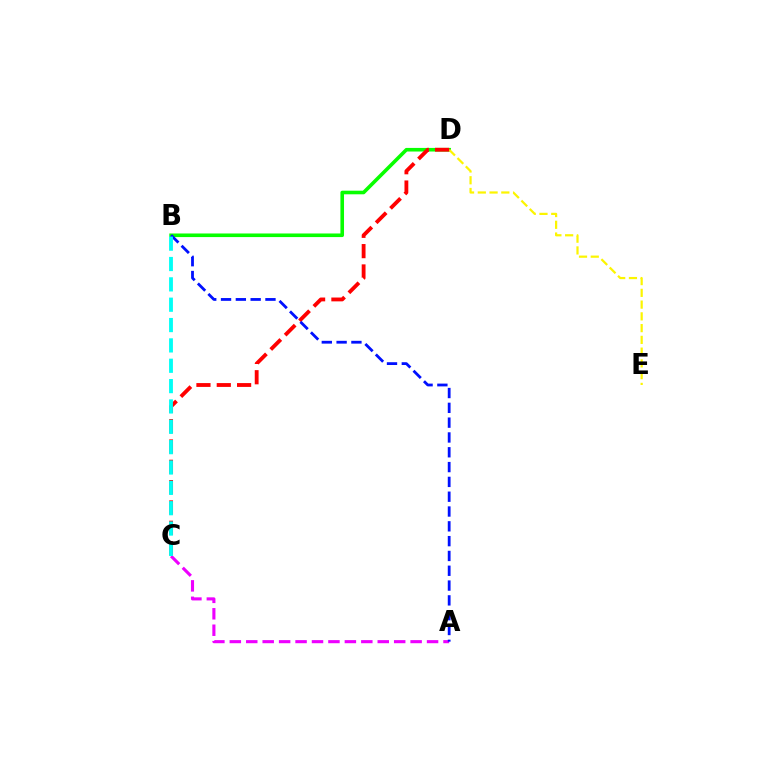{('B', 'D'): [{'color': '#08ff00', 'line_style': 'solid', 'thickness': 2.59}], ('D', 'E'): [{'color': '#fcf500', 'line_style': 'dashed', 'thickness': 1.6}], ('C', 'D'): [{'color': '#ff0000', 'line_style': 'dashed', 'thickness': 2.76}], ('A', 'C'): [{'color': '#ee00ff', 'line_style': 'dashed', 'thickness': 2.23}], ('A', 'B'): [{'color': '#0010ff', 'line_style': 'dashed', 'thickness': 2.01}], ('B', 'C'): [{'color': '#00fff6', 'line_style': 'dashed', 'thickness': 2.76}]}